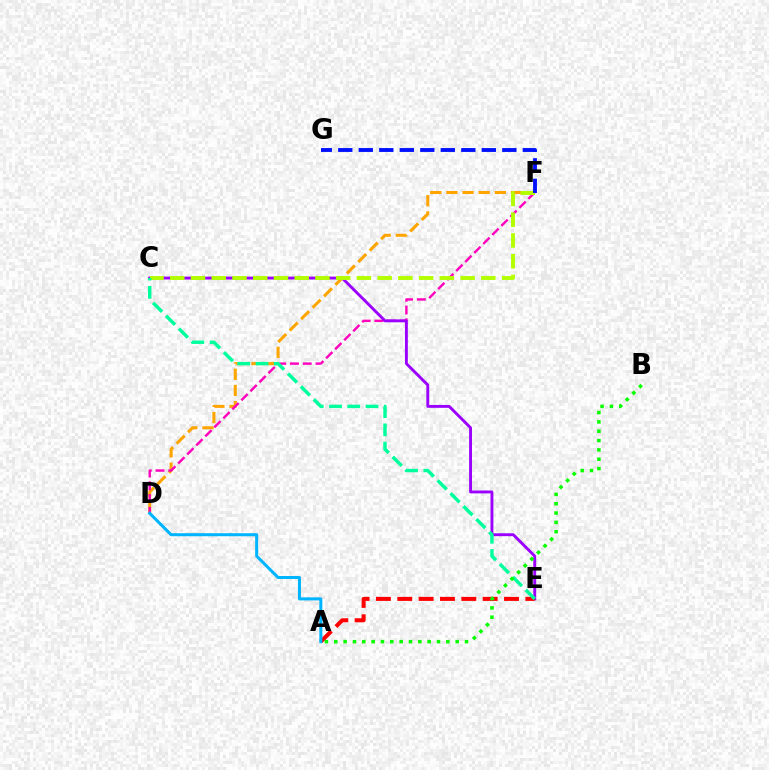{('D', 'F'): [{'color': '#ffa500', 'line_style': 'dashed', 'thickness': 2.2}, {'color': '#ff00bd', 'line_style': 'dashed', 'thickness': 1.73}], ('C', 'E'): [{'color': '#9b00ff', 'line_style': 'solid', 'thickness': 2.08}, {'color': '#00ff9d', 'line_style': 'dashed', 'thickness': 2.48}], ('A', 'E'): [{'color': '#ff0000', 'line_style': 'dashed', 'thickness': 2.9}], ('C', 'F'): [{'color': '#b3ff00', 'line_style': 'dashed', 'thickness': 2.82}], ('F', 'G'): [{'color': '#0010ff', 'line_style': 'dashed', 'thickness': 2.79}], ('A', 'B'): [{'color': '#08ff00', 'line_style': 'dotted', 'thickness': 2.54}], ('A', 'D'): [{'color': '#00b5ff', 'line_style': 'solid', 'thickness': 2.18}]}